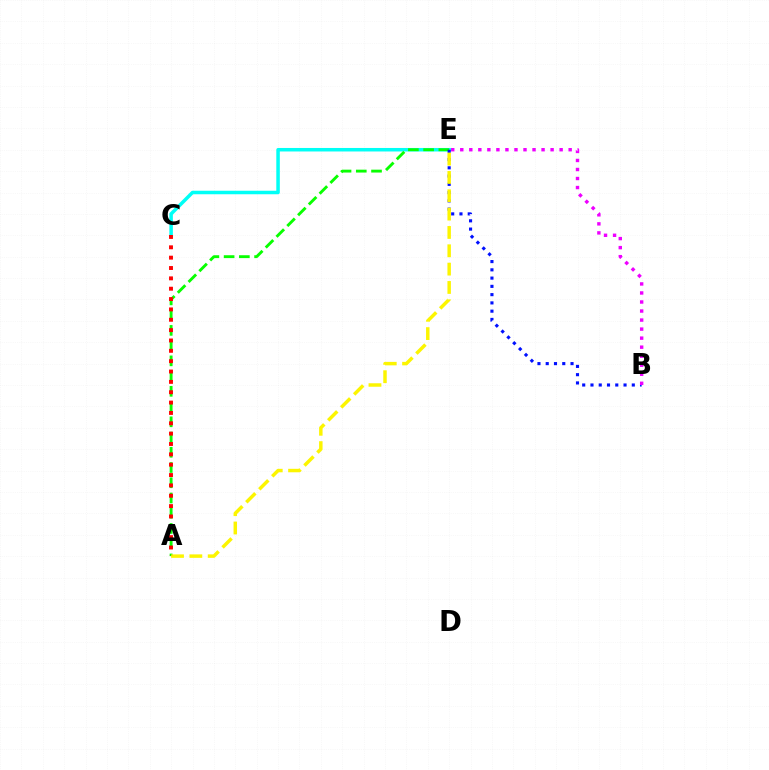{('C', 'E'): [{'color': '#00fff6', 'line_style': 'solid', 'thickness': 2.52}], ('A', 'E'): [{'color': '#08ff00', 'line_style': 'dashed', 'thickness': 2.07}, {'color': '#fcf500', 'line_style': 'dashed', 'thickness': 2.49}], ('B', 'E'): [{'color': '#0010ff', 'line_style': 'dotted', 'thickness': 2.25}, {'color': '#ee00ff', 'line_style': 'dotted', 'thickness': 2.45}], ('A', 'C'): [{'color': '#ff0000', 'line_style': 'dotted', 'thickness': 2.81}]}